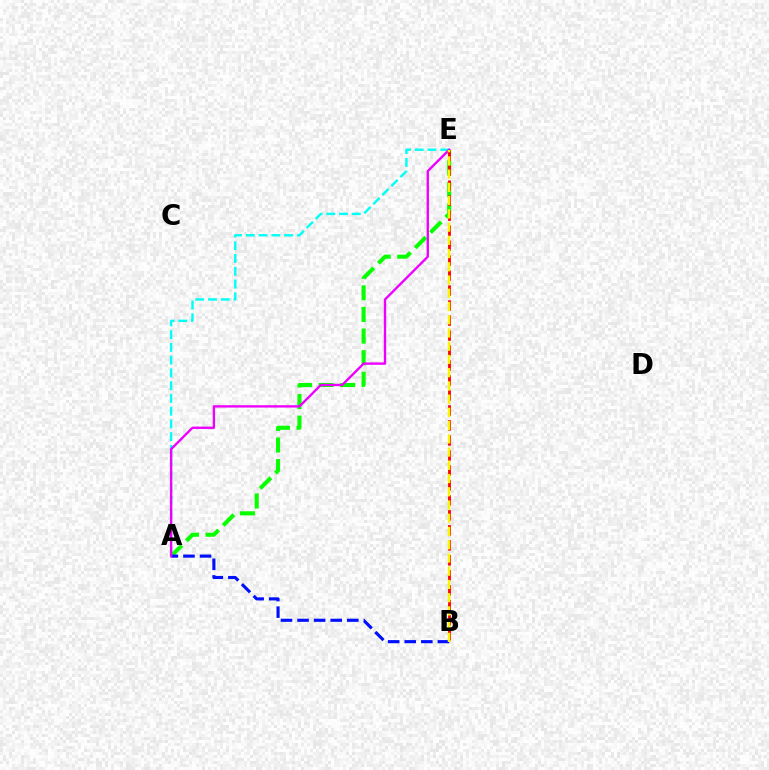{('A', 'E'): [{'color': '#00fff6', 'line_style': 'dashed', 'thickness': 1.73}, {'color': '#08ff00', 'line_style': 'dashed', 'thickness': 2.94}, {'color': '#ee00ff', 'line_style': 'solid', 'thickness': 1.69}], ('B', 'E'): [{'color': '#ff0000', 'line_style': 'dashed', 'thickness': 2.04}, {'color': '#fcf500', 'line_style': 'dashed', 'thickness': 1.8}], ('A', 'B'): [{'color': '#0010ff', 'line_style': 'dashed', 'thickness': 2.25}]}